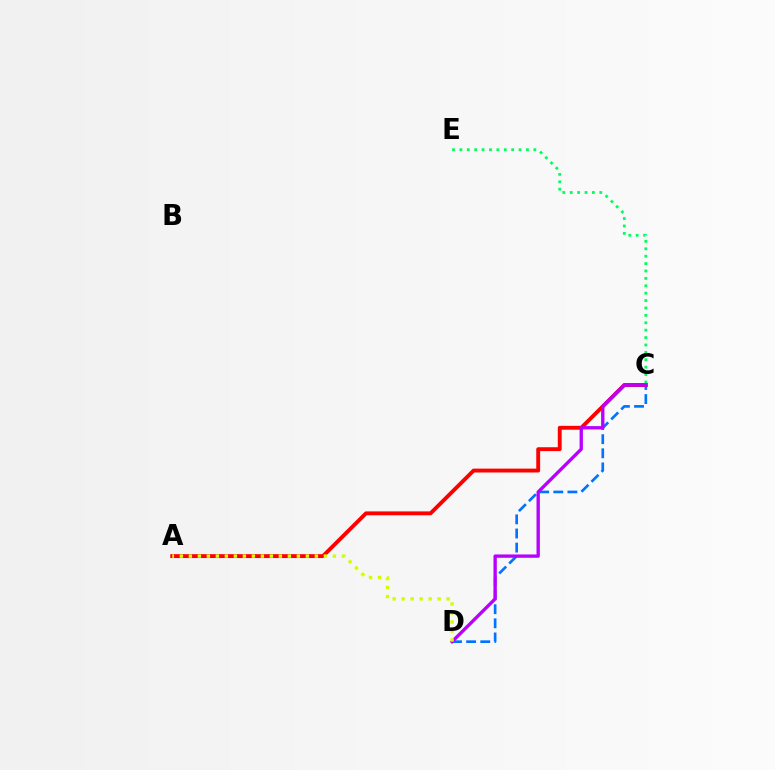{('C', 'D'): [{'color': '#0074ff', 'line_style': 'dashed', 'thickness': 1.92}, {'color': '#b900ff', 'line_style': 'solid', 'thickness': 2.4}], ('A', 'C'): [{'color': '#ff0000', 'line_style': 'solid', 'thickness': 2.79}], ('C', 'E'): [{'color': '#00ff5c', 'line_style': 'dotted', 'thickness': 2.01}], ('A', 'D'): [{'color': '#d1ff00', 'line_style': 'dotted', 'thickness': 2.45}]}